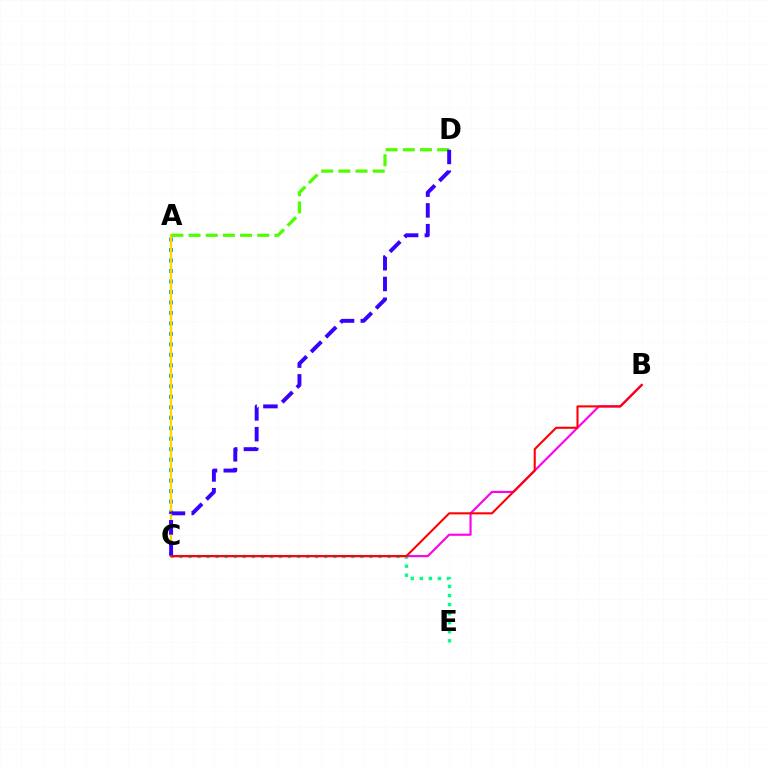{('A', 'C'): [{'color': '#009eff', 'line_style': 'dotted', 'thickness': 2.85}, {'color': '#ffd500', 'line_style': 'solid', 'thickness': 1.7}], ('C', 'E'): [{'color': '#00ff86', 'line_style': 'dotted', 'thickness': 2.46}], ('B', 'C'): [{'color': '#ff00ed', 'line_style': 'solid', 'thickness': 1.54}, {'color': '#ff0000', 'line_style': 'solid', 'thickness': 1.5}], ('A', 'D'): [{'color': '#4fff00', 'line_style': 'dashed', 'thickness': 2.33}], ('C', 'D'): [{'color': '#3700ff', 'line_style': 'dashed', 'thickness': 2.82}]}